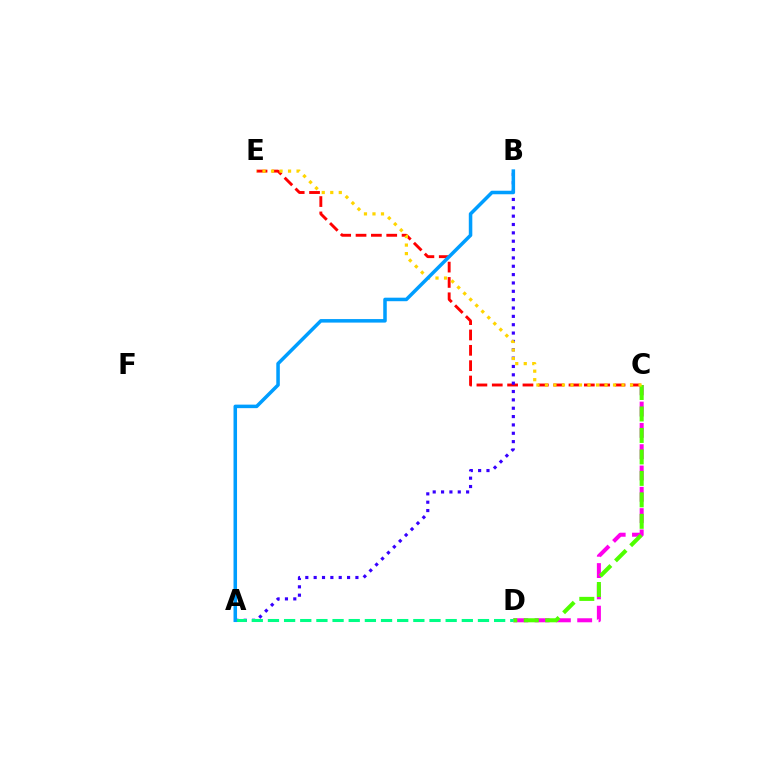{('C', 'E'): [{'color': '#ff0000', 'line_style': 'dashed', 'thickness': 2.08}, {'color': '#ffd500', 'line_style': 'dotted', 'thickness': 2.31}], ('A', 'B'): [{'color': '#3700ff', 'line_style': 'dotted', 'thickness': 2.27}, {'color': '#009eff', 'line_style': 'solid', 'thickness': 2.54}], ('C', 'D'): [{'color': '#ff00ed', 'line_style': 'dashed', 'thickness': 2.89}, {'color': '#4fff00', 'line_style': 'dashed', 'thickness': 2.92}], ('A', 'D'): [{'color': '#00ff86', 'line_style': 'dashed', 'thickness': 2.19}]}